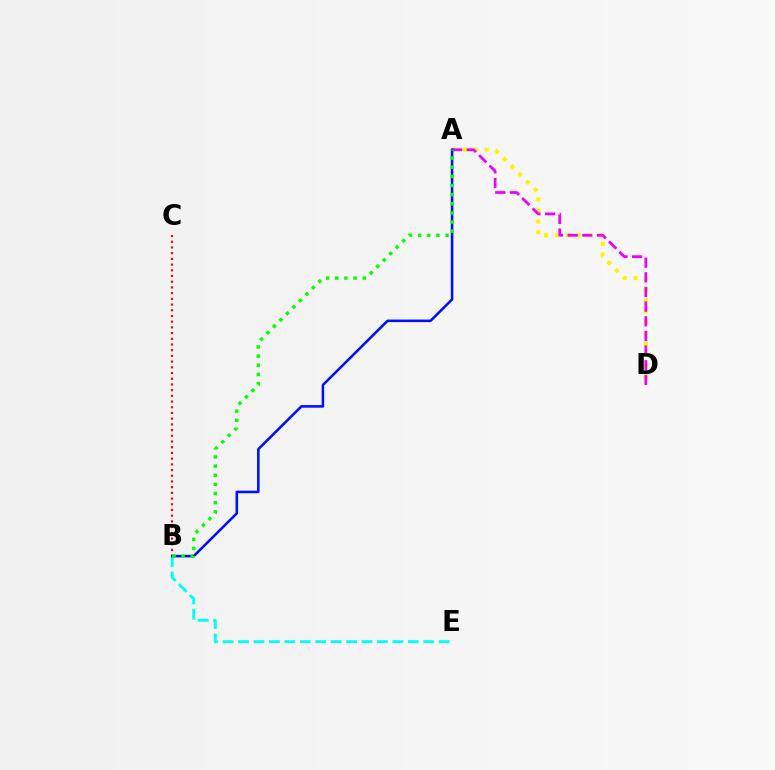{('A', 'D'): [{'color': '#fcf500', 'line_style': 'dotted', 'thickness': 2.96}, {'color': '#ee00ff', 'line_style': 'dashed', 'thickness': 1.99}], ('B', 'C'): [{'color': '#ff0000', 'line_style': 'dotted', 'thickness': 1.55}], ('B', 'E'): [{'color': '#00fff6', 'line_style': 'dashed', 'thickness': 2.1}], ('A', 'B'): [{'color': '#0010ff', 'line_style': 'solid', 'thickness': 1.85}, {'color': '#08ff00', 'line_style': 'dotted', 'thickness': 2.48}]}